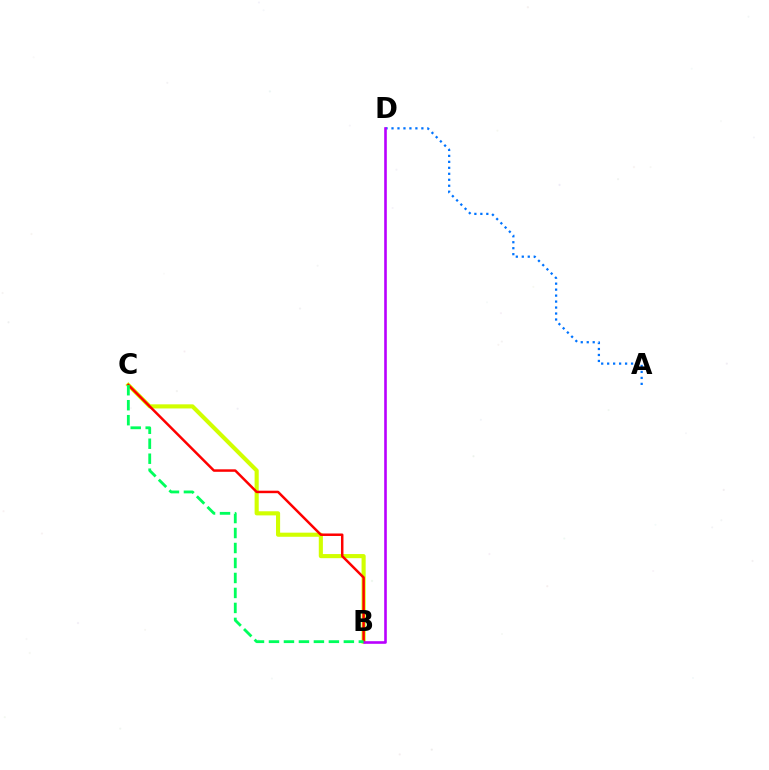{('B', 'C'): [{'color': '#d1ff00', 'line_style': 'solid', 'thickness': 2.96}, {'color': '#ff0000', 'line_style': 'solid', 'thickness': 1.79}, {'color': '#00ff5c', 'line_style': 'dashed', 'thickness': 2.03}], ('A', 'D'): [{'color': '#0074ff', 'line_style': 'dotted', 'thickness': 1.62}], ('B', 'D'): [{'color': '#b900ff', 'line_style': 'solid', 'thickness': 1.88}]}